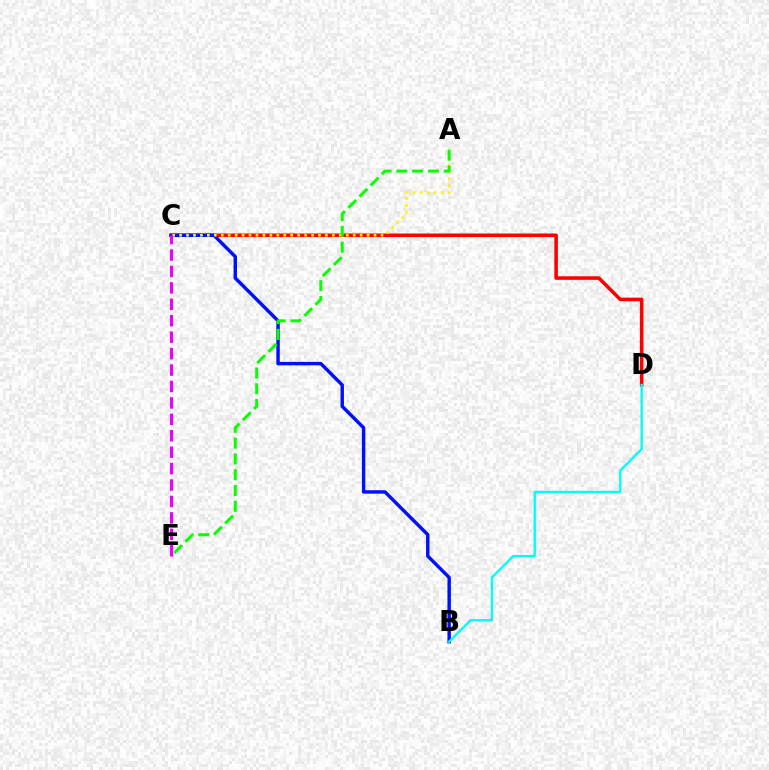{('C', 'D'): [{'color': '#ff0000', 'line_style': 'solid', 'thickness': 2.56}], ('B', 'C'): [{'color': '#0010ff', 'line_style': 'solid', 'thickness': 2.48}], ('A', 'C'): [{'color': '#fcf500', 'line_style': 'dotted', 'thickness': 1.89}], ('B', 'D'): [{'color': '#00fff6', 'line_style': 'solid', 'thickness': 1.7}], ('C', 'E'): [{'color': '#ee00ff', 'line_style': 'dashed', 'thickness': 2.23}], ('A', 'E'): [{'color': '#08ff00', 'line_style': 'dashed', 'thickness': 2.15}]}